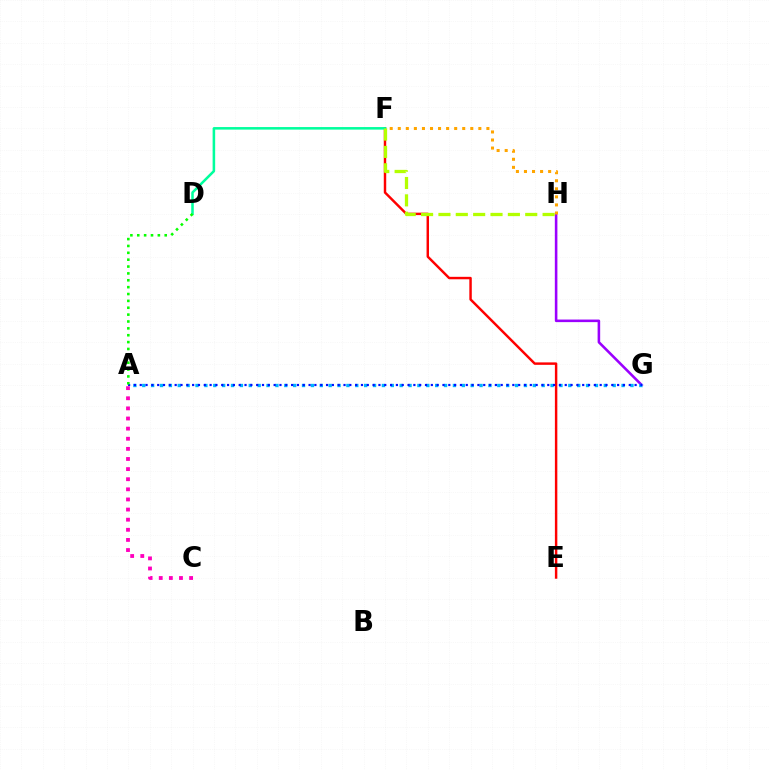{('E', 'F'): [{'color': '#ff0000', 'line_style': 'solid', 'thickness': 1.77}], ('D', 'F'): [{'color': '#00ff9d', 'line_style': 'solid', 'thickness': 1.83}], ('G', 'H'): [{'color': '#9b00ff', 'line_style': 'solid', 'thickness': 1.86}], ('F', 'H'): [{'color': '#b3ff00', 'line_style': 'dashed', 'thickness': 2.36}, {'color': '#ffa500', 'line_style': 'dotted', 'thickness': 2.19}], ('A', 'G'): [{'color': '#00b5ff', 'line_style': 'dotted', 'thickness': 2.41}, {'color': '#0010ff', 'line_style': 'dotted', 'thickness': 1.58}], ('A', 'C'): [{'color': '#ff00bd', 'line_style': 'dotted', 'thickness': 2.75}], ('A', 'D'): [{'color': '#08ff00', 'line_style': 'dotted', 'thickness': 1.87}]}